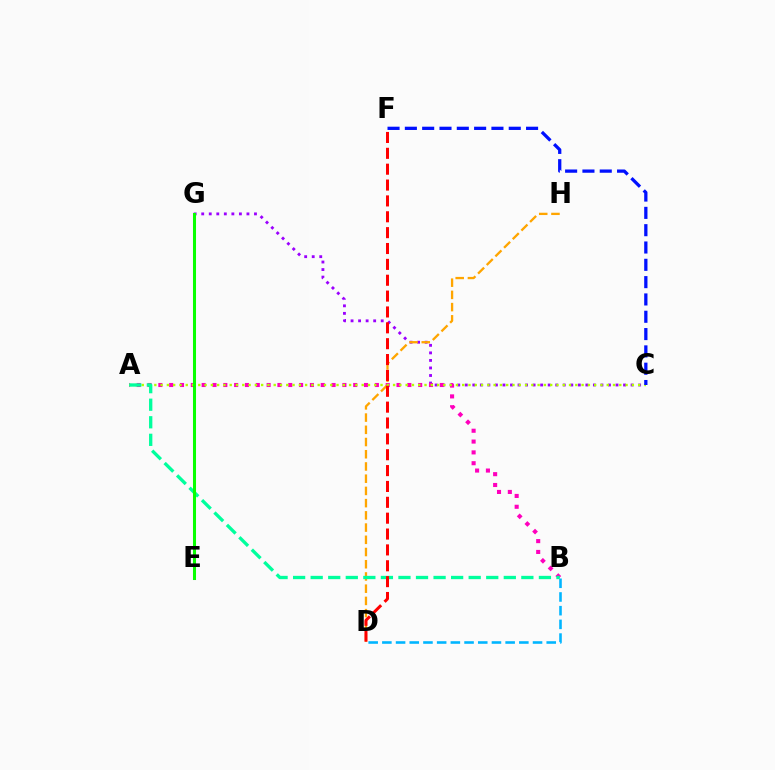{('C', 'G'): [{'color': '#9b00ff', 'line_style': 'dotted', 'thickness': 2.05}], ('A', 'B'): [{'color': '#ff00bd', 'line_style': 'dotted', 'thickness': 2.94}, {'color': '#00ff9d', 'line_style': 'dashed', 'thickness': 2.39}], ('B', 'D'): [{'color': '#00b5ff', 'line_style': 'dashed', 'thickness': 1.86}], ('D', 'H'): [{'color': '#ffa500', 'line_style': 'dashed', 'thickness': 1.66}], ('A', 'C'): [{'color': '#b3ff00', 'line_style': 'dotted', 'thickness': 1.71}], ('C', 'F'): [{'color': '#0010ff', 'line_style': 'dashed', 'thickness': 2.35}], ('D', 'F'): [{'color': '#ff0000', 'line_style': 'dashed', 'thickness': 2.15}], ('E', 'G'): [{'color': '#08ff00', 'line_style': 'solid', 'thickness': 2.19}]}